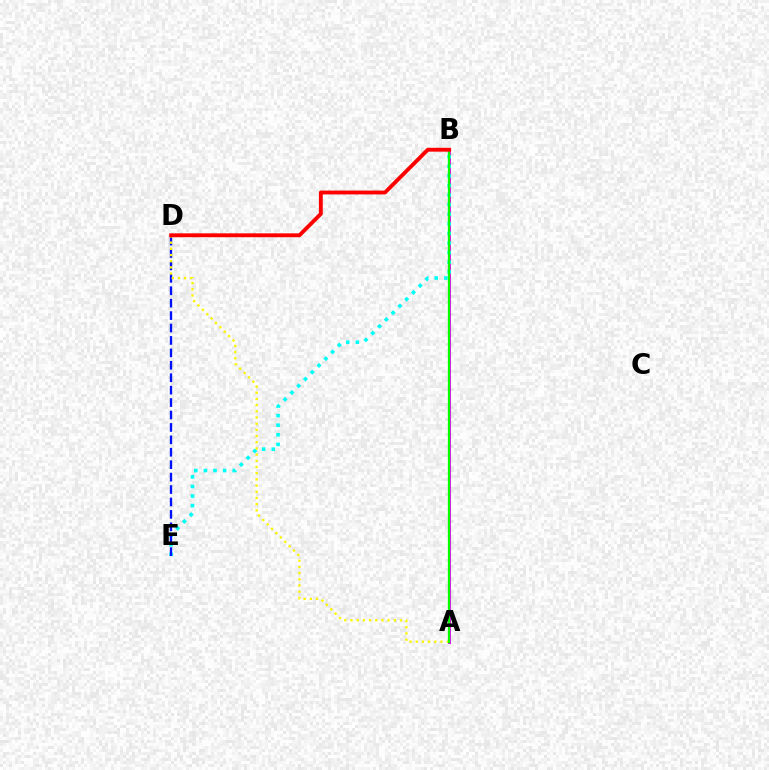{('A', 'B'): [{'color': '#ee00ff', 'line_style': 'solid', 'thickness': 2.16}, {'color': '#08ff00', 'line_style': 'solid', 'thickness': 1.66}], ('B', 'E'): [{'color': '#00fff6', 'line_style': 'dotted', 'thickness': 2.61}], ('D', 'E'): [{'color': '#0010ff', 'line_style': 'dashed', 'thickness': 1.69}], ('A', 'D'): [{'color': '#fcf500', 'line_style': 'dotted', 'thickness': 1.68}], ('B', 'D'): [{'color': '#ff0000', 'line_style': 'solid', 'thickness': 2.79}]}